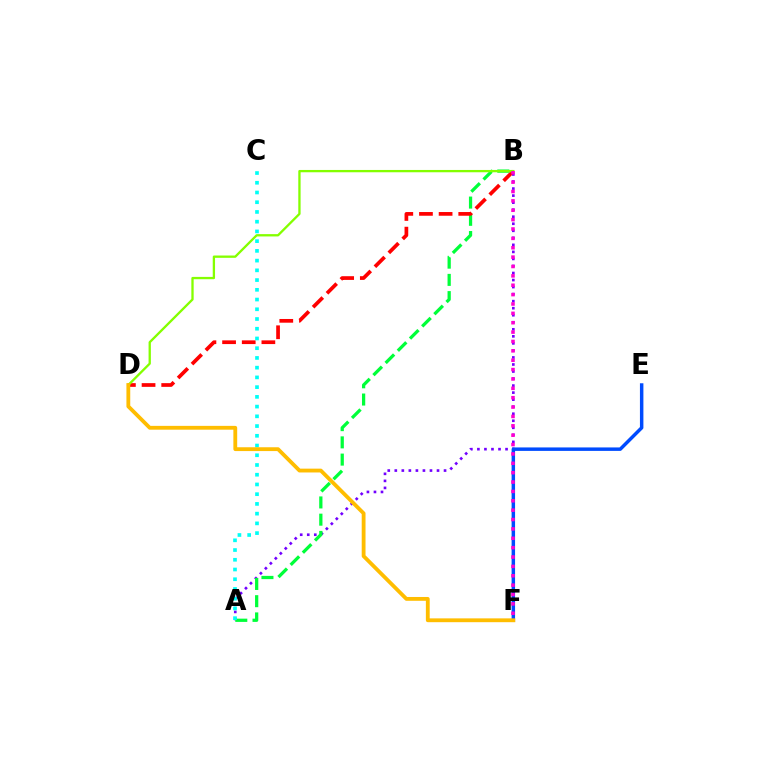{('A', 'B'): [{'color': '#7200ff', 'line_style': 'dotted', 'thickness': 1.91}, {'color': '#00ff39', 'line_style': 'dashed', 'thickness': 2.34}], ('E', 'F'): [{'color': '#004bff', 'line_style': 'solid', 'thickness': 2.49}], ('B', 'D'): [{'color': '#ff0000', 'line_style': 'dashed', 'thickness': 2.67}, {'color': '#84ff00', 'line_style': 'solid', 'thickness': 1.66}], ('A', 'C'): [{'color': '#00fff6', 'line_style': 'dotted', 'thickness': 2.64}], ('B', 'F'): [{'color': '#ff00cf', 'line_style': 'dotted', 'thickness': 2.55}], ('D', 'F'): [{'color': '#ffbd00', 'line_style': 'solid', 'thickness': 2.75}]}